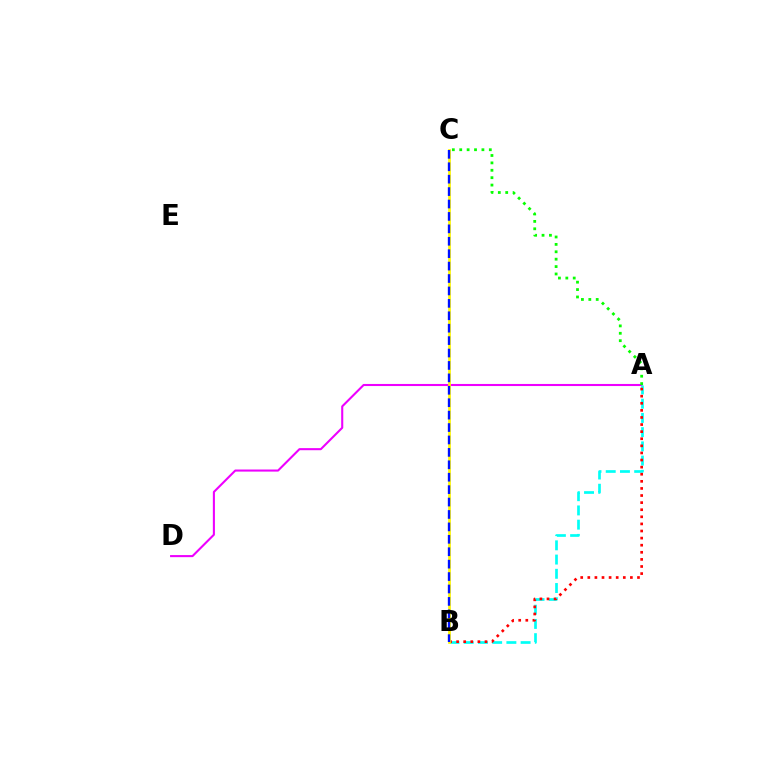{('A', 'D'): [{'color': '#ee00ff', 'line_style': 'solid', 'thickness': 1.5}], ('A', 'B'): [{'color': '#00fff6', 'line_style': 'dashed', 'thickness': 1.93}, {'color': '#ff0000', 'line_style': 'dotted', 'thickness': 1.93}], ('B', 'C'): [{'color': '#fcf500', 'line_style': 'solid', 'thickness': 1.97}, {'color': '#0010ff', 'line_style': 'dashed', 'thickness': 1.69}], ('A', 'C'): [{'color': '#08ff00', 'line_style': 'dotted', 'thickness': 2.01}]}